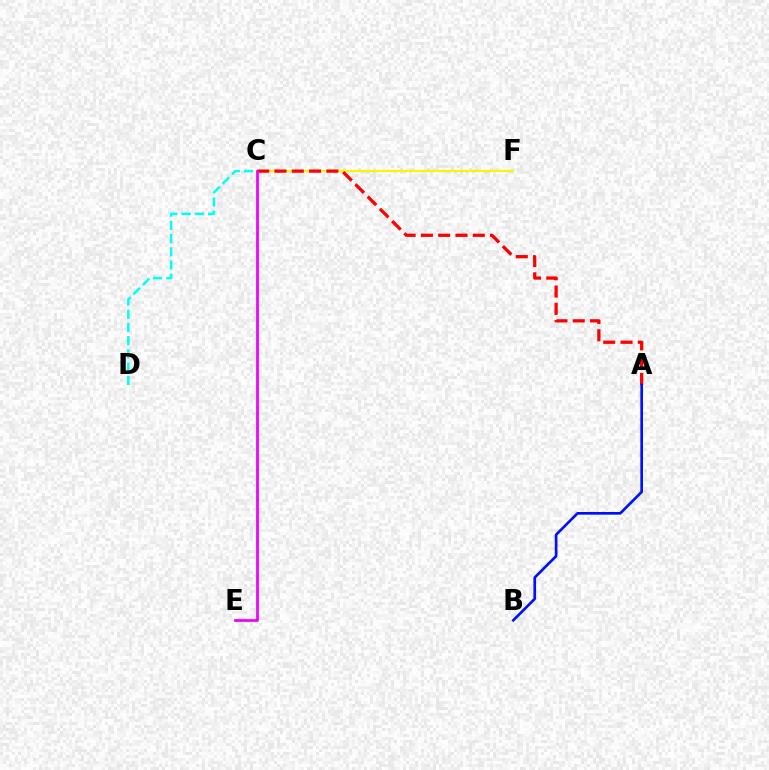{('C', 'F'): [{'color': '#08ff00', 'line_style': 'dashed', 'thickness': 1.51}, {'color': '#fcf500', 'line_style': 'solid', 'thickness': 1.54}], ('A', 'C'): [{'color': '#ff0000', 'line_style': 'dashed', 'thickness': 2.35}], ('A', 'B'): [{'color': '#0010ff', 'line_style': 'solid', 'thickness': 1.92}], ('C', 'E'): [{'color': '#ee00ff', 'line_style': 'solid', 'thickness': 1.96}], ('C', 'D'): [{'color': '#00fff6', 'line_style': 'dashed', 'thickness': 1.8}]}